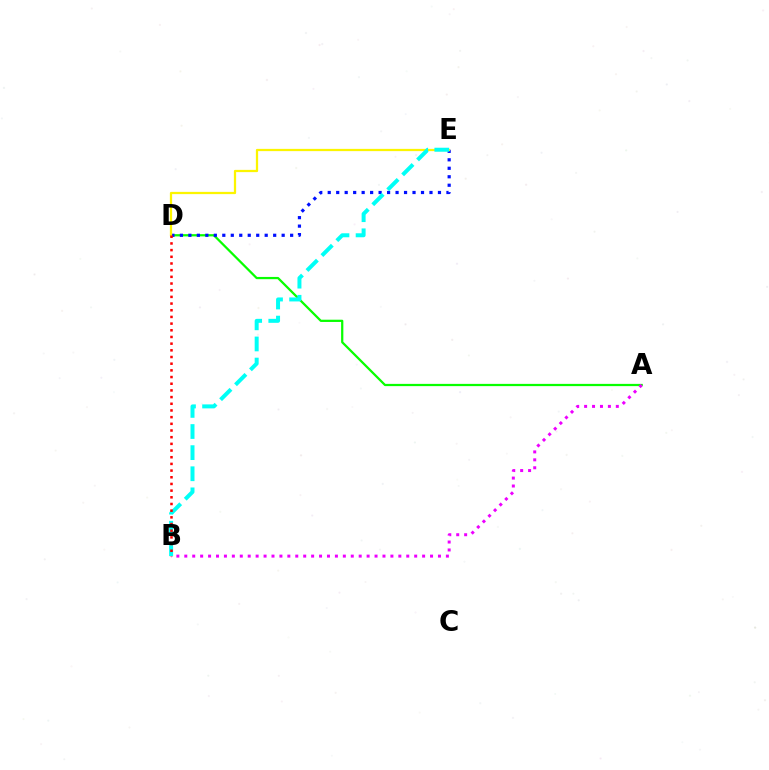{('A', 'D'): [{'color': '#08ff00', 'line_style': 'solid', 'thickness': 1.62}], ('A', 'B'): [{'color': '#ee00ff', 'line_style': 'dotted', 'thickness': 2.15}], ('D', 'E'): [{'color': '#0010ff', 'line_style': 'dotted', 'thickness': 2.3}, {'color': '#fcf500', 'line_style': 'solid', 'thickness': 1.62}], ('B', 'E'): [{'color': '#00fff6', 'line_style': 'dashed', 'thickness': 2.87}], ('B', 'D'): [{'color': '#ff0000', 'line_style': 'dotted', 'thickness': 1.82}]}